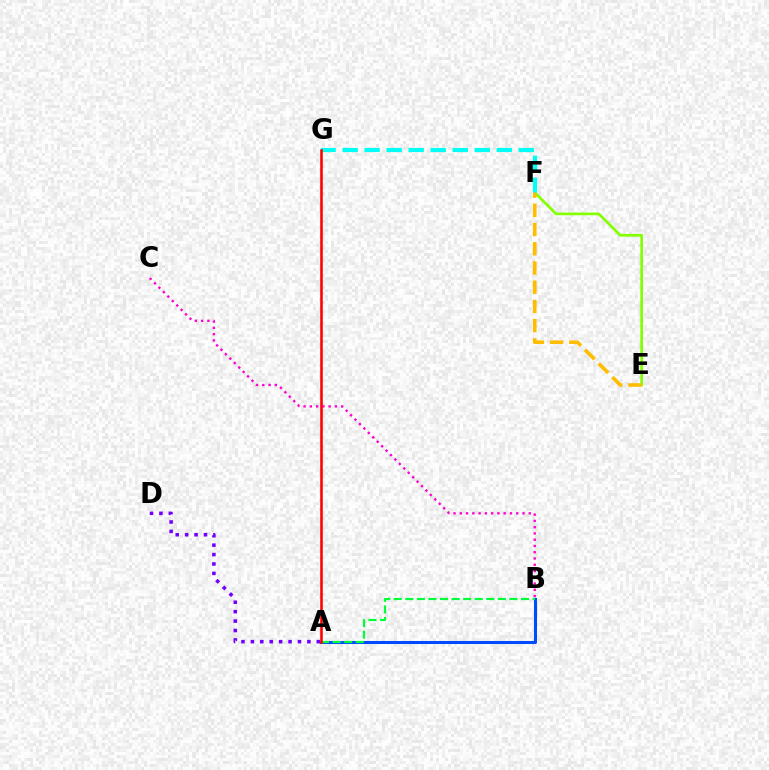{('A', 'D'): [{'color': '#7200ff', 'line_style': 'dotted', 'thickness': 2.56}], ('E', 'F'): [{'color': '#84ff00', 'line_style': 'solid', 'thickness': 1.94}, {'color': '#ffbd00', 'line_style': 'dashed', 'thickness': 2.61}], ('F', 'G'): [{'color': '#00fff6', 'line_style': 'dashed', 'thickness': 2.99}], ('A', 'B'): [{'color': '#004bff', 'line_style': 'solid', 'thickness': 2.19}, {'color': '#00ff39', 'line_style': 'dashed', 'thickness': 1.57}], ('B', 'C'): [{'color': '#ff00cf', 'line_style': 'dotted', 'thickness': 1.7}], ('A', 'G'): [{'color': '#ff0000', 'line_style': 'solid', 'thickness': 1.85}]}